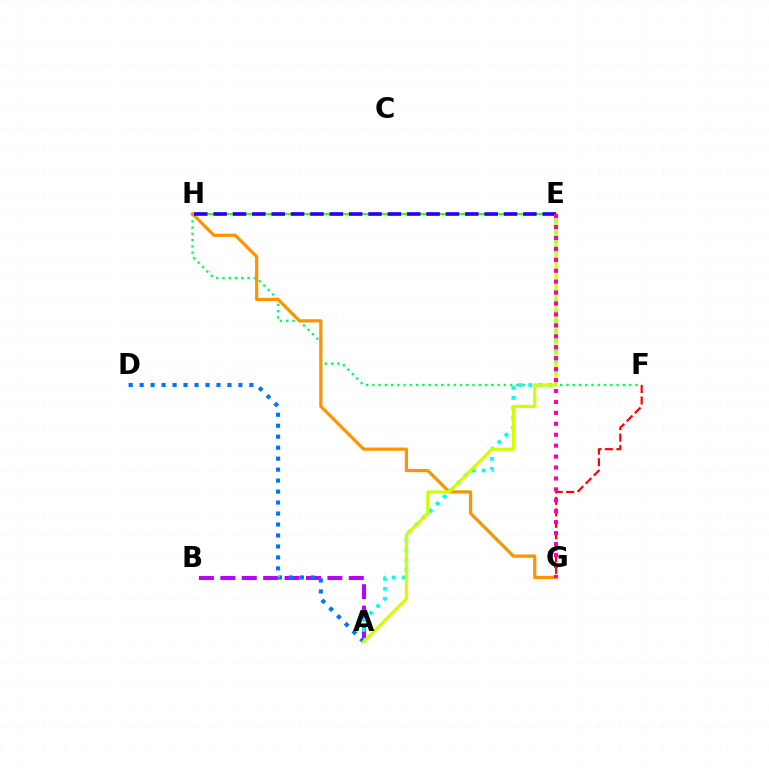{('F', 'H'): [{'color': '#00ff5c', 'line_style': 'dotted', 'thickness': 1.7}], ('A', 'B'): [{'color': '#b900ff', 'line_style': 'dashed', 'thickness': 2.91}], ('F', 'G'): [{'color': '#ff0000', 'line_style': 'dashed', 'thickness': 1.56}], ('A', 'E'): [{'color': '#00fff6', 'line_style': 'dotted', 'thickness': 2.71}, {'color': '#d1ff00', 'line_style': 'solid', 'thickness': 2.26}], ('A', 'D'): [{'color': '#0074ff', 'line_style': 'dotted', 'thickness': 2.98}], ('E', 'H'): [{'color': '#3dff00', 'line_style': 'solid', 'thickness': 1.5}, {'color': '#2500ff', 'line_style': 'dashed', 'thickness': 2.63}], ('G', 'H'): [{'color': '#ff9400', 'line_style': 'solid', 'thickness': 2.33}], ('E', 'G'): [{'color': '#ff00ac', 'line_style': 'dotted', 'thickness': 2.97}]}